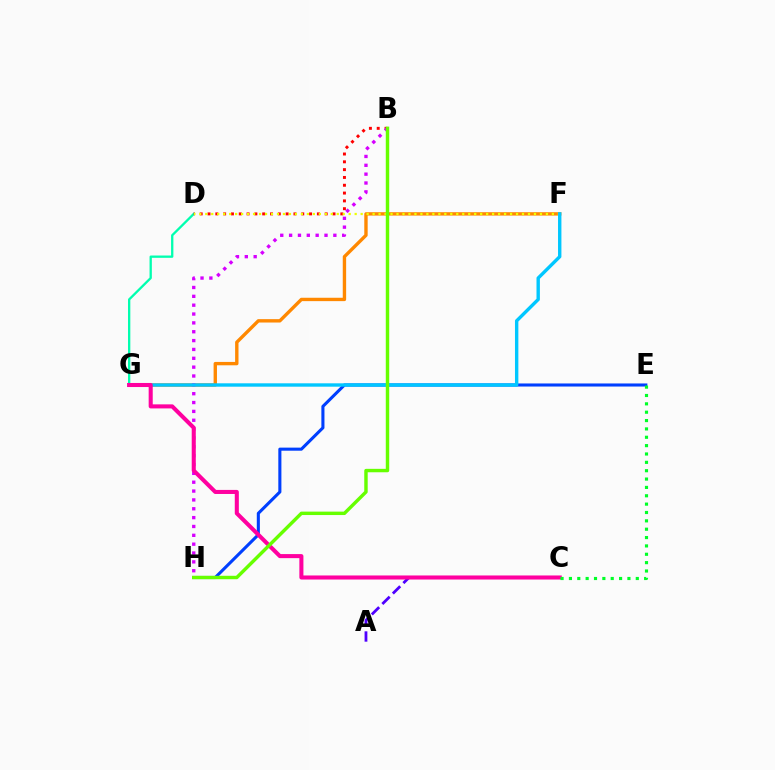{('A', 'C'): [{'color': '#4f00ff', 'line_style': 'dashed', 'thickness': 2.01}], ('E', 'H'): [{'color': '#003fff', 'line_style': 'solid', 'thickness': 2.22}], ('F', 'G'): [{'color': '#ff8800', 'line_style': 'solid', 'thickness': 2.43}, {'color': '#00c7ff', 'line_style': 'solid', 'thickness': 2.44}], ('D', 'G'): [{'color': '#00ffaf', 'line_style': 'solid', 'thickness': 1.66}], ('B', 'D'): [{'color': '#ff0000', 'line_style': 'dotted', 'thickness': 2.12}], ('B', 'H'): [{'color': '#d600ff', 'line_style': 'dotted', 'thickness': 2.4}, {'color': '#66ff00', 'line_style': 'solid', 'thickness': 2.47}], ('D', 'F'): [{'color': '#eeff00', 'line_style': 'dotted', 'thickness': 1.62}], ('C', 'G'): [{'color': '#ff00a0', 'line_style': 'solid', 'thickness': 2.92}], ('C', 'E'): [{'color': '#00ff27', 'line_style': 'dotted', 'thickness': 2.27}]}